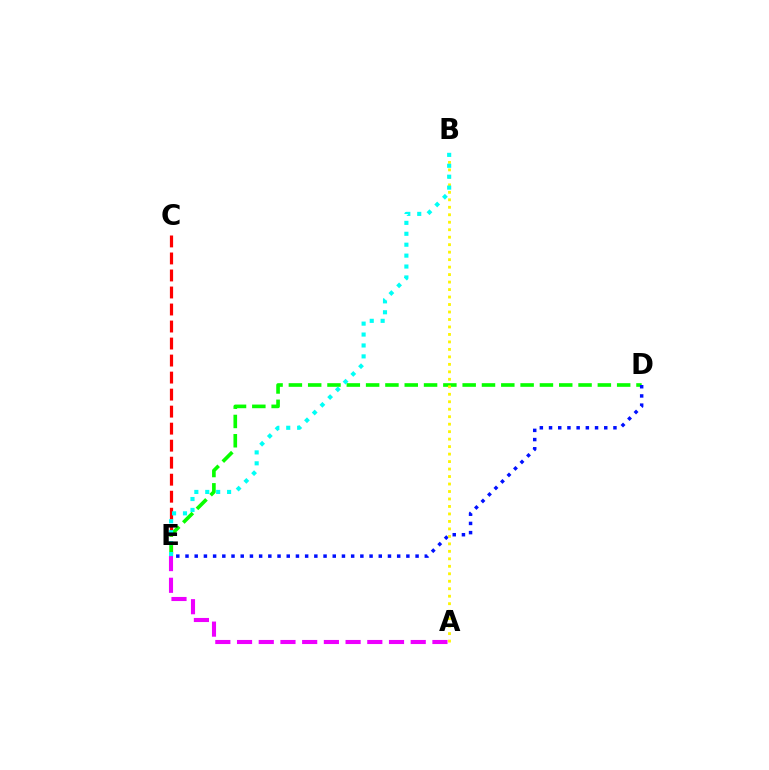{('C', 'E'): [{'color': '#ff0000', 'line_style': 'dashed', 'thickness': 2.31}], ('D', 'E'): [{'color': '#08ff00', 'line_style': 'dashed', 'thickness': 2.62}, {'color': '#0010ff', 'line_style': 'dotted', 'thickness': 2.5}], ('A', 'B'): [{'color': '#fcf500', 'line_style': 'dotted', 'thickness': 2.03}], ('A', 'E'): [{'color': '#ee00ff', 'line_style': 'dashed', 'thickness': 2.95}], ('B', 'E'): [{'color': '#00fff6', 'line_style': 'dotted', 'thickness': 2.97}]}